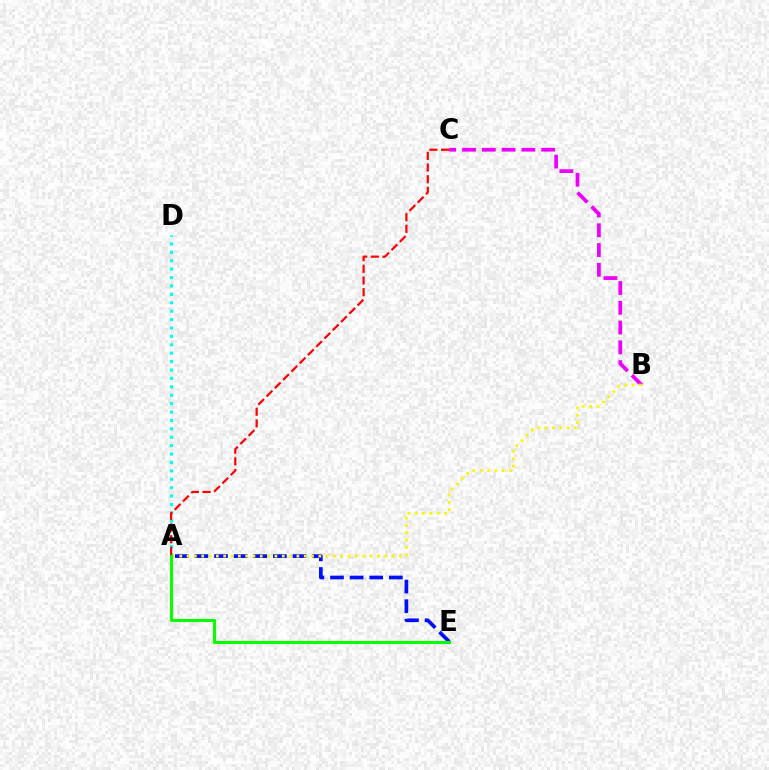{('A', 'D'): [{'color': '#00fff6', 'line_style': 'dotted', 'thickness': 2.28}], ('B', 'C'): [{'color': '#ee00ff', 'line_style': 'dashed', 'thickness': 2.69}], ('A', 'E'): [{'color': '#0010ff', 'line_style': 'dashed', 'thickness': 2.67}, {'color': '#08ff00', 'line_style': 'solid', 'thickness': 2.21}], ('A', 'B'): [{'color': '#fcf500', 'line_style': 'dotted', 'thickness': 1.99}], ('A', 'C'): [{'color': '#ff0000', 'line_style': 'dashed', 'thickness': 1.59}]}